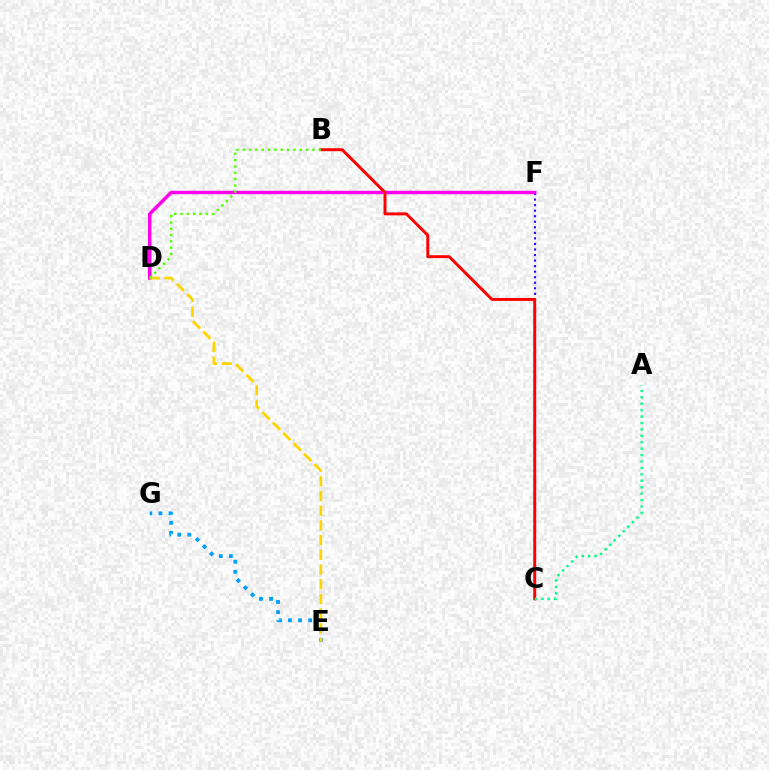{('E', 'G'): [{'color': '#009eff', 'line_style': 'dotted', 'thickness': 2.74}], ('C', 'F'): [{'color': '#3700ff', 'line_style': 'dotted', 'thickness': 1.51}], ('D', 'F'): [{'color': '#ff00ed', 'line_style': 'solid', 'thickness': 2.47}], ('D', 'E'): [{'color': '#ffd500', 'line_style': 'dashed', 'thickness': 2.0}], ('B', 'C'): [{'color': '#ff0000', 'line_style': 'solid', 'thickness': 2.12}], ('A', 'C'): [{'color': '#00ff86', 'line_style': 'dotted', 'thickness': 1.74}], ('B', 'D'): [{'color': '#4fff00', 'line_style': 'dotted', 'thickness': 1.72}]}